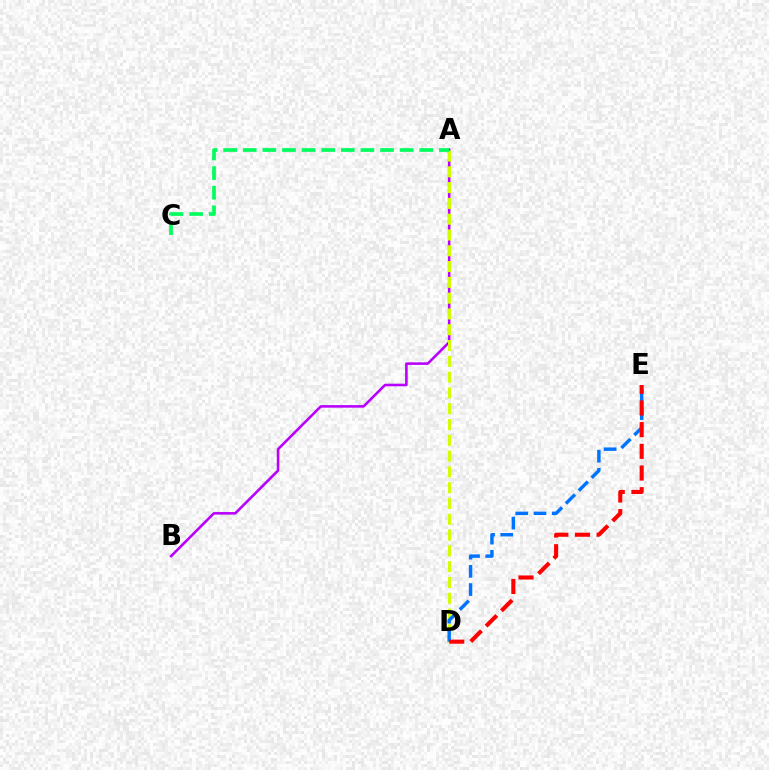{('A', 'B'): [{'color': '#b900ff', 'line_style': 'solid', 'thickness': 1.85}], ('A', 'D'): [{'color': '#d1ff00', 'line_style': 'dashed', 'thickness': 2.15}], ('D', 'E'): [{'color': '#0074ff', 'line_style': 'dashed', 'thickness': 2.47}, {'color': '#ff0000', 'line_style': 'dashed', 'thickness': 2.94}], ('A', 'C'): [{'color': '#00ff5c', 'line_style': 'dashed', 'thickness': 2.66}]}